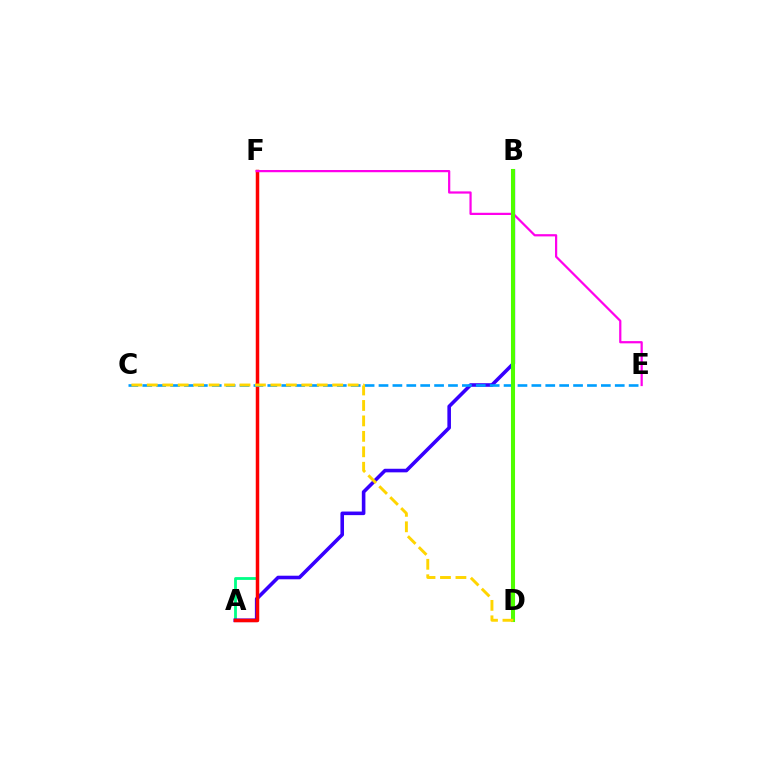{('A', 'F'): [{'color': '#00ff86', 'line_style': 'solid', 'thickness': 2.02}, {'color': '#ff0000', 'line_style': 'solid', 'thickness': 2.52}], ('A', 'B'): [{'color': '#3700ff', 'line_style': 'solid', 'thickness': 2.58}], ('E', 'F'): [{'color': '#ff00ed', 'line_style': 'solid', 'thickness': 1.6}], ('C', 'E'): [{'color': '#009eff', 'line_style': 'dashed', 'thickness': 1.89}], ('B', 'D'): [{'color': '#4fff00', 'line_style': 'solid', 'thickness': 2.94}], ('C', 'D'): [{'color': '#ffd500', 'line_style': 'dashed', 'thickness': 2.1}]}